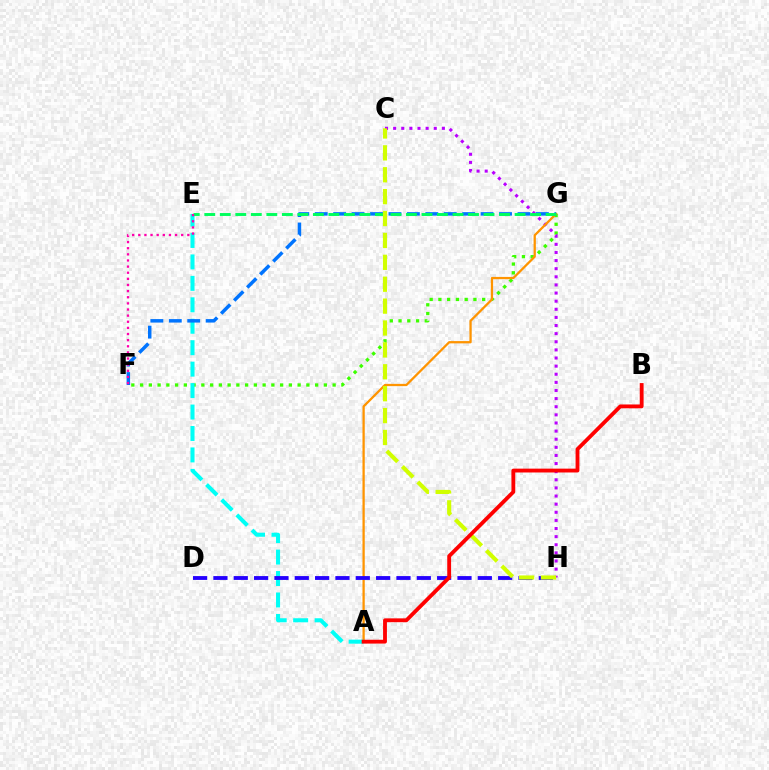{('F', 'G'): [{'color': '#3dff00', 'line_style': 'dotted', 'thickness': 2.38}, {'color': '#0074ff', 'line_style': 'dashed', 'thickness': 2.5}], ('C', 'H'): [{'color': '#b900ff', 'line_style': 'dotted', 'thickness': 2.21}, {'color': '#d1ff00', 'line_style': 'dashed', 'thickness': 2.97}], ('A', 'G'): [{'color': '#ff9400', 'line_style': 'solid', 'thickness': 1.64}], ('A', 'E'): [{'color': '#00fff6', 'line_style': 'dashed', 'thickness': 2.91}], ('E', 'G'): [{'color': '#00ff5c', 'line_style': 'dashed', 'thickness': 2.11}], ('E', 'F'): [{'color': '#ff00ac', 'line_style': 'dotted', 'thickness': 1.67}], ('D', 'H'): [{'color': '#2500ff', 'line_style': 'dashed', 'thickness': 2.76}], ('A', 'B'): [{'color': '#ff0000', 'line_style': 'solid', 'thickness': 2.76}]}